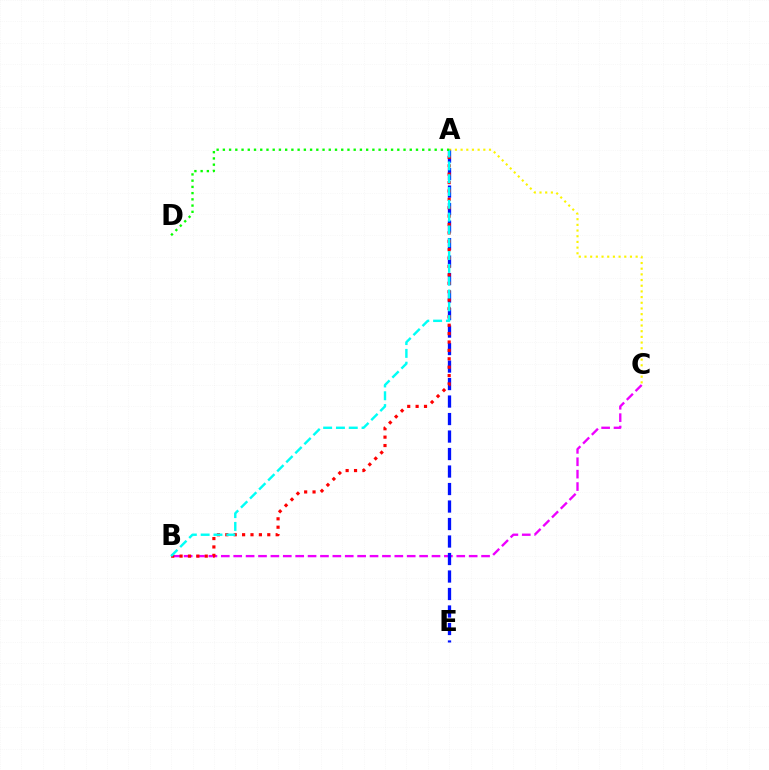{('A', 'C'): [{'color': '#fcf500', 'line_style': 'dotted', 'thickness': 1.54}], ('B', 'C'): [{'color': '#ee00ff', 'line_style': 'dashed', 'thickness': 1.68}], ('A', 'E'): [{'color': '#0010ff', 'line_style': 'dashed', 'thickness': 2.38}], ('A', 'B'): [{'color': '#ff0000', 'line_style': 'dotted', 'thickness': 2.28}, {'color': '#00fff6', 'line_style': 'dashed', 'thickness': 1.74}], ('A', 'D'): [{'color': '#08ff00', 'line_style': 'dotted', 'thickness': 1.69}]}